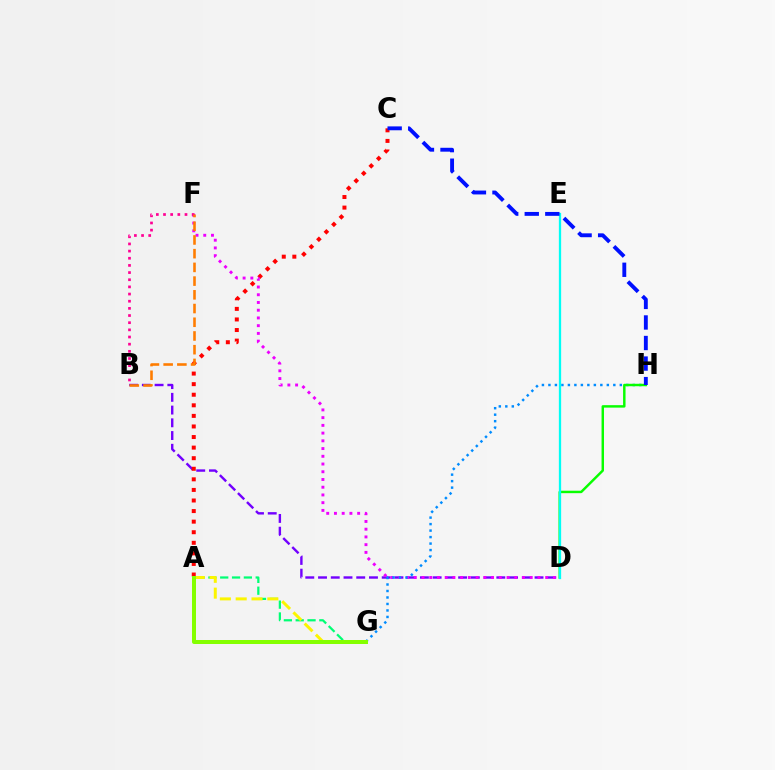{('B', 'D'): [{'color': '#7200ff', 'line_style': 'dashed', 'thickness': 1.73}], ('A', 'G'): [{'color': '#00ff74', 'line_style': 'dashed', 'thickness': 1.61}, {'color': '#fcf500', 'line_style': 'dashed', 'thickness': 2.15}, {'color': '#84ff00', 'line_style': 'solid', 'thickness': 2.87}], ('A', 'C'): [{'color': '#ff0000', 'line_style': 'dotted', 'thickness': 2.87}], ('D', 'F'): [{'color': '#ee00ff', 'line_style': 'dotted', 'thickness': 2.1}], ('G', 'H'): [{'color': '#008cff', 'line_style': 'dotted', 'thickness': 1.76}], ('D', 'H'): [{'color': '#08ff00', 'line_style': 'solid', 'thickness': 1.76}], ('B', 'F'): [{'color': '#ff0094', 'line_style': 'dotted', 'thickness': 1.95}, {'color': '#ff7c00', 'line_style': 'dashed', 'thickness': 1.86}], ('D', 'E'): [{'color': '#00fff6', 'line_style': 'solid', 'thickness': 1.65}], ('C', 'H'): [{'color': '#0010ff', 'line_style': 'dashed', 'thickness': 2.79}]}